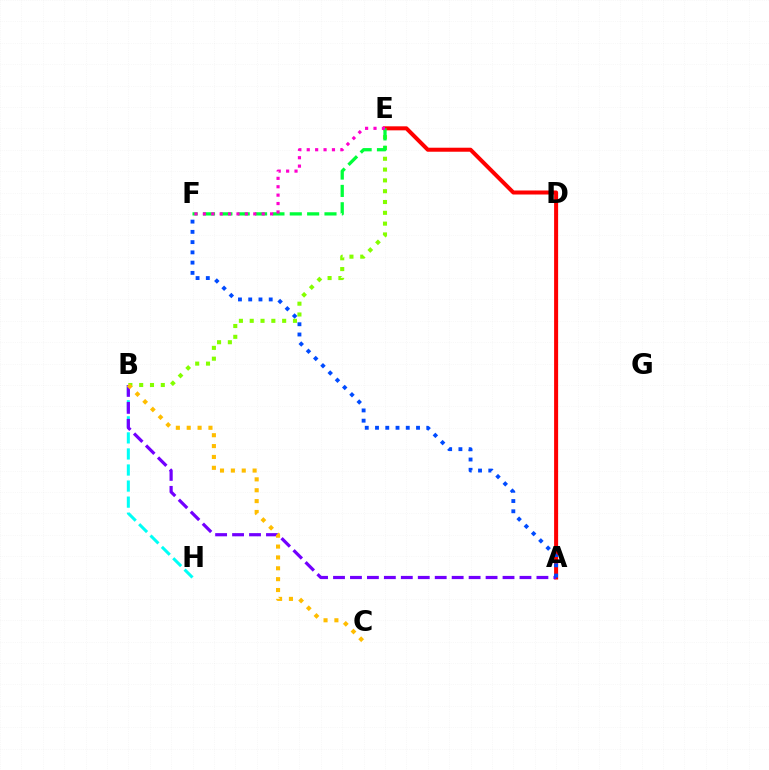{('A', 'E'): [{'color': '#ff0000', 'line_style': 'solid', 'thickness': 2.89}], ('B', 'H'): [{'color': '#00fff6', 'line_style': 'dashed', 'thickness': 2.18}], ('B', 'E'): [{'color': '#84ff00', 'line_style': 'dotted', 'thickness': 2.94}], ('A', 'B'): [{'color': '#7200ff', 'line_style': 'dashed', 'thickness': 2.3}], ('B', 'C'): [{'color': '#ffbd00', 'line_style': 'dotted', 'thickness': 2.95}], ('E', 'F'): [{'color': '#00ff39', 'line_style': 'dashed', 'thickness': 2.36}, {'color': '#ff00cf', 'line_style': 'dotted', 'thickness': 2.28}], ('A', 'F'): [{'color': '#004bff', 'line_style': 'dotted', 'thickness': 2.79}]}